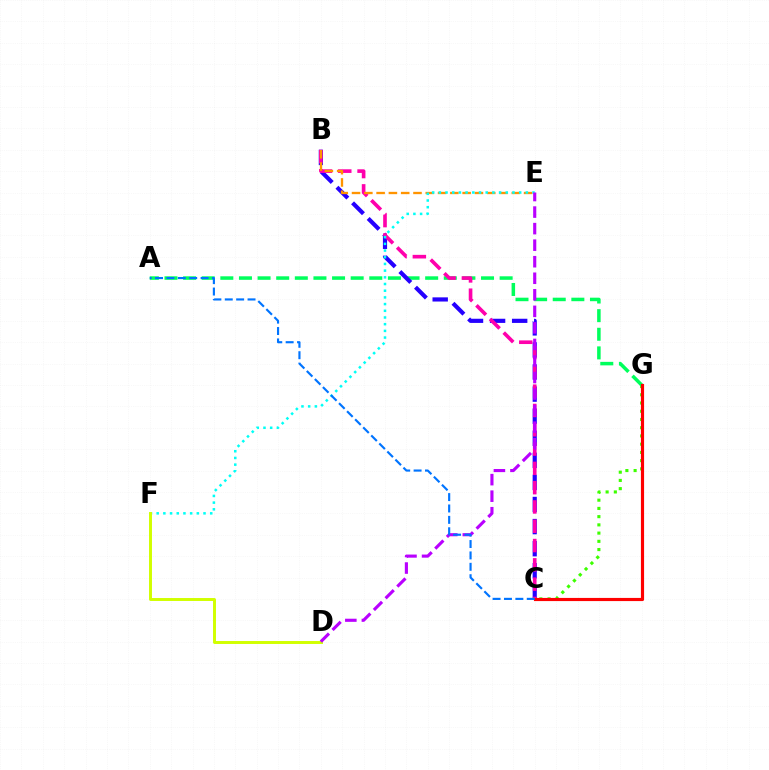{('C', 'G'): [{'color': '#3dff00', 'line_style': 'dotted', 'thickness': 2.24}, {'color': '#ff0000', 'line_style': 'solid', 'thickness': 2.27}], ('A', 'G'): [{'color': '#00ff5c', 'line_style': 'dashed', 'thickness': 2.53}], ('B', 'C'): [{'color': '#2500ff', 'line_style': 'dashed', 'thickness': 3.0}, {'color': '#ff00ac', 'line_style': 'dashed', 'thickness': 2.62}], ('B', 'E'): [{'color': '#ff9400', 'line_style': 'dashed', 'thickness': 1.67}], ('E', 'F'): [{'color': '#00fff6', 'line_style': 'dotted', 'thickness': 1.82}], ('D', 'F'): [{'color': '#d1ff00', 'line_style': 'solid', 'thickness': 2.13}], ('D', 'E'): [{'color': '#b900ff', 'line_style': 'dashed', 'thickness': 2.25}], ('A', 'C'): [{'color': '#0074ff', 'line_style': 'dashed', 'thickness': 1.55}]}